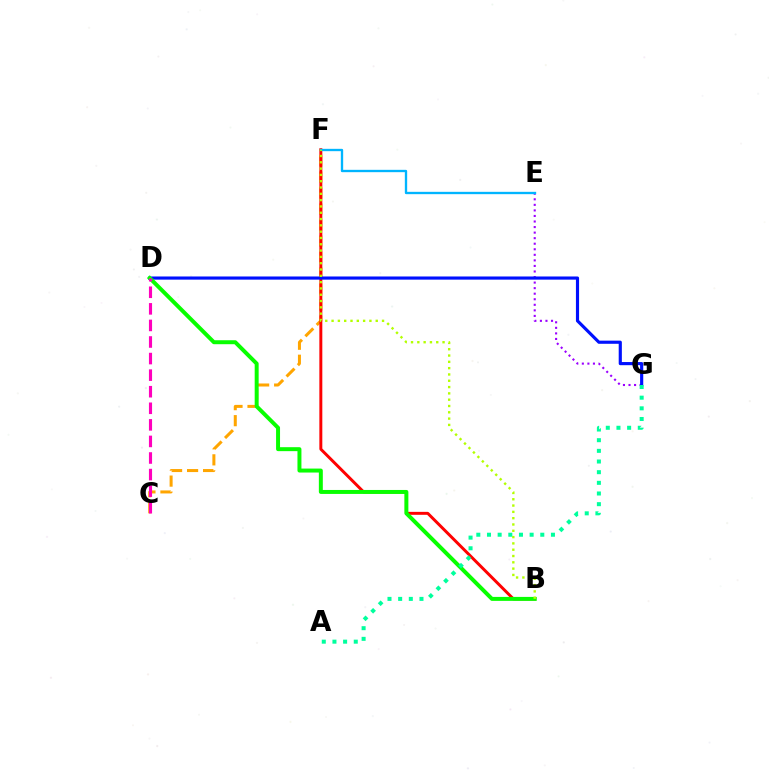{('C', 'F'): [{'color': '#ffa500', 'line_style': 'dashed', 'thickness': 2.17}], ('E', 'G'): [{'color': '#9b00ff', 'line_style': 'dotted', 'thickness': 1.51}], ('B', 'F'): [{'color': '#ff0000', 'line_style': 'solid', 'thickness': 2.13}, {'color': '#b3ff00', 'line_style': 'dotted', 'thickness': 1.71}], ('D', 'G'): [{'color': '#0010ff', 'line_style': 'solid', 'thickness': 2.27}], ('E', 'F'): [{'color': '#00b5ff', 'line_style': 'solid', 'thickness': 1.68}], ('B', 'D'): [{'color': '#08ff00', 'line_style': 'solid', 'thickness': 2.86}], ('C', 'D'): [{'color': '#ff00bd', 'line_style': 'dashed', 'thickness': 2.25}], ('A', 'G'): [{'color': '#00ff9d', 'line_style': 'dotted', 'thickness': 2.9}]}